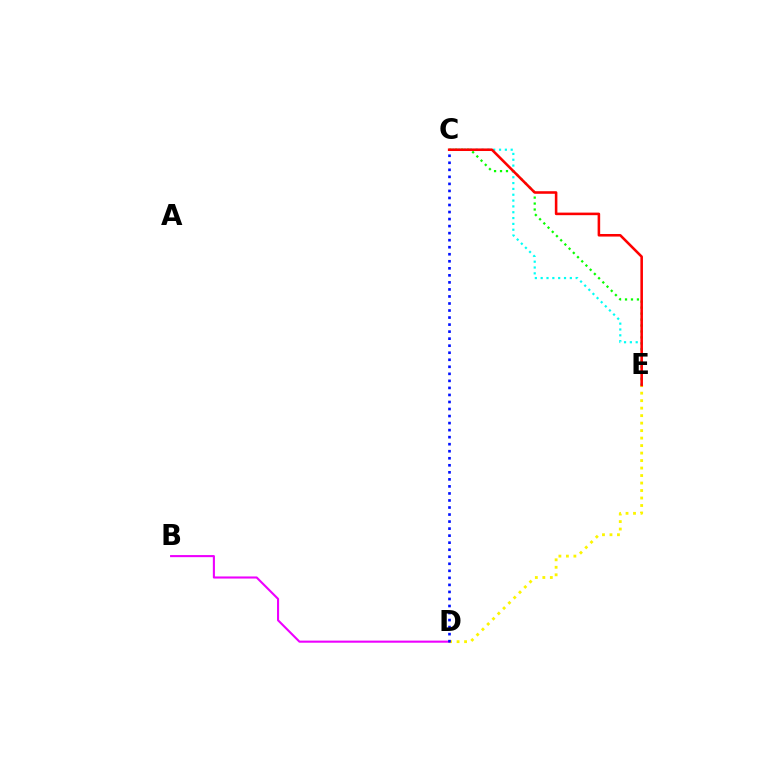{('C', 'E'): [{'color': '#08ff00', 'line_style': 'dotted', 'thickness': 1.62}, {'color': '#00fff6', 'line_style': 'dotted', 'thickness': 1.58}, {'color': '#ff0000', 'line_style': 'solid', 'thickness': 1.85}], ('D', 'E'): [{'color': '#fcf500', 'line_style': 'dotted', 'thickness': 2.04}], ('B', 'D'): [{'color': '#ee00ff', 'line_style': 'solid', 'thickness': 1.51}], ('C', 'D'): [{'color': '#0010ff', 'line_style': 'dotted', 'thickness': 1.91}]}